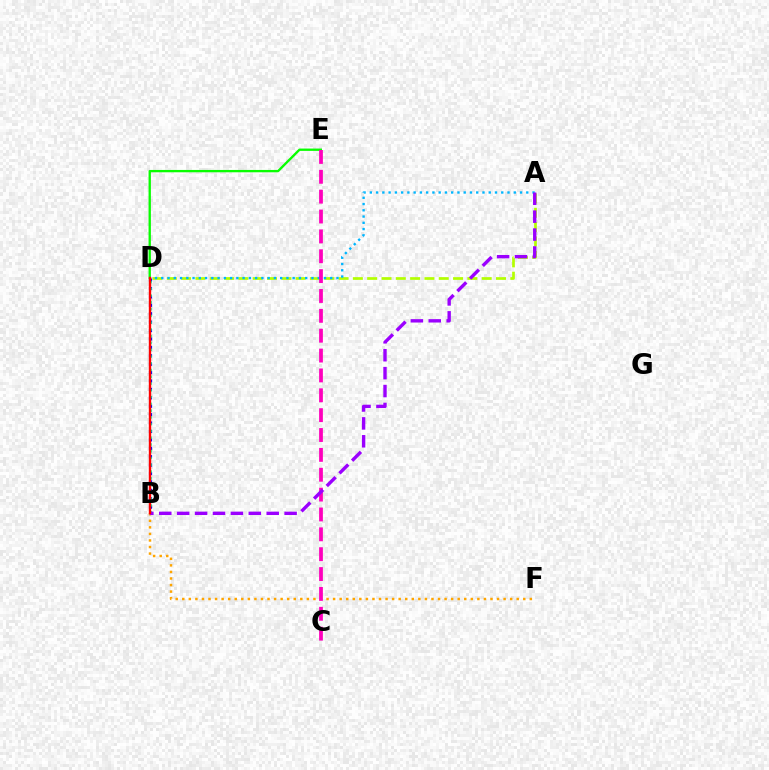{('B', 'D'): [{'color': '#0010ff', 'line_style': 'dotted', 'thickness': 2.29}, {'color': '#00ff9d', 'line_style': 'dotted', 'thickness': 1.84}, {'color': '#ff0000', 'line_style': 'solid', 'thickness': 1.71}], ('D', 'E'): [{'color': '#08ff00', 'line_style': 'solid', 'thickness': 1.68}], ('A', 'D'): [{'color': '#b3ff00', 'line_style': 'dashed', 'thickness': 1.94}, {'color': '#00b5ff', 'line_style': 'dotted', 'thickness': 1.7}], ('B', 'F'): [{'color': '#ffa500', 'line_style': 'dotted', 'thickness': 1.78}], ('C', 'E'): [{'color': '#ff00bd', 'line_style': 'dashed', 'thickness': 2.7}], ('A', 'B'): [{'color': '#9b00ff', 'line_style': 'dashed', 'thickness': 2.43}]}